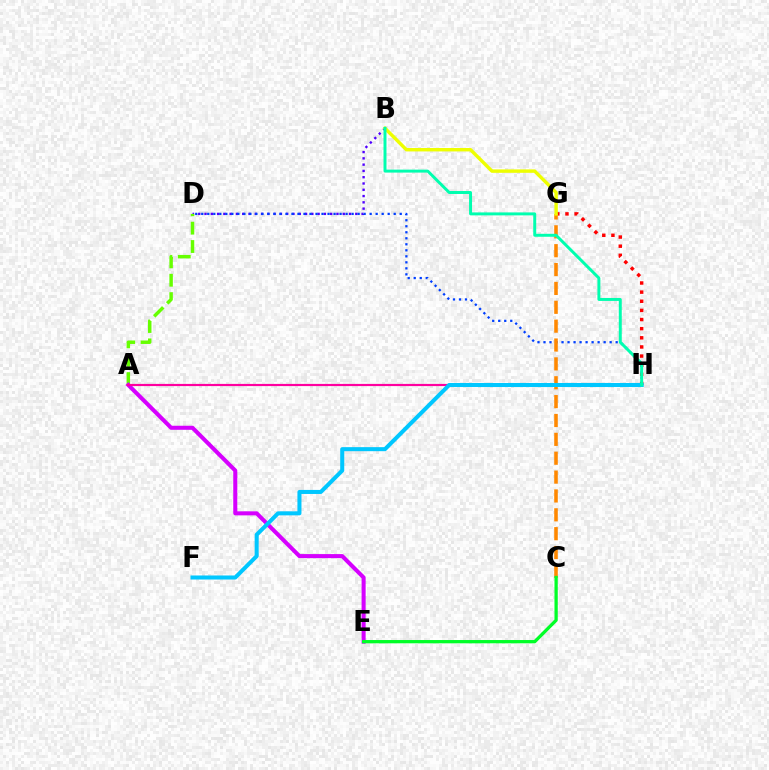{('B', 'D'): [{'color': '#4f00ff', 'line_style': 'dotted', 'thickness': 1.71}], ('G', 'H'): [{'color': '#ff0000', 'line_style': 'dotted', 'thickness': 2.48}], ('A', 'D'): [{'color': '#66ff00', 'line_style': 'dashed', 'thickness': 2.5}], ('D', 'H'): [{'color': '#003fff', 'line_style': 'dotted', 'thickness': 1.63}], ('A', 'E'): [{'color': '#d600ff', 'line_style': 'solid', 'thickness': 2.92}], ('C', 'G'): [{'color': '#ff8800', 'line_style': 'dashed', 'thickness': 2.56}], ('A', 'H'): [{'color': '#ff00a0', 'line_style': 'solid', 'thickness': 1.57}], ('C', 'E'): [{'color': '#00ff27', 'line_style': 'solid', 'thickness': 2.36}], ('F', 'H'): [{'color': '#00c7ff', 'line_style': 'solid', 'thickness': 2.91}], ('B', 'G'): [{'color': '#eeff00', 'line_style': 'solid', 'thickness': 2.46}], ('B', 'H'): [{'color': '#00ffaf', 'line_style': 'solid', 'thickness': 2.13}]}